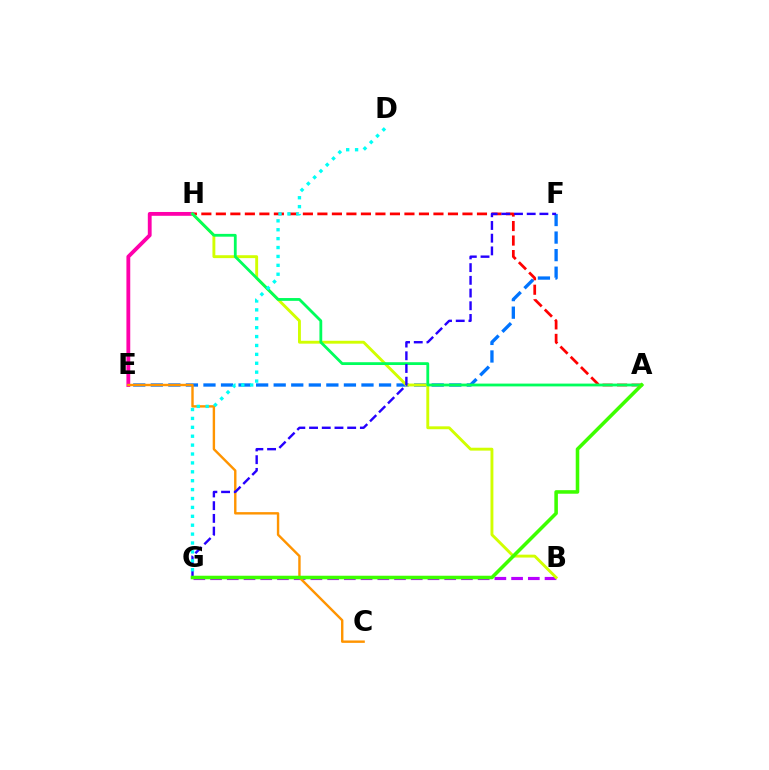{('E', 'F'): [{'color': '#0074ff', 'line_style': 'dashed', 'thickness': 2.39}], ('A', 'H'): [{'color': '#ff0000', 'line_style': 'dashed', 'thickness': 1.97}, {'color': '#00ff5c', 'line_style': 'solid', 'thickness': 2.02}], ('B', 'G'): [{'color': '#b900ff', 'line_style': 'dashed', 'thickness': 2.27}], ('E', 'H'): [{'color': '#ff00ac', 'line_style': 'solid', 'thickness': 2.75}], ('B', 'H'): [{'color': '#d1ff00', 'line_style': 'solid', 'thickness': 2.08}], ('C', 'E'): [{'color': '#ff9400', 'line_style': 'solid', 'thickness': 1.73}], ('F', 'G'): [{'color': '#2500ff', 'line_style': 'dashed', 'thickness': 1.73}], ('D', 'G'): [{'color': '#00fff6', 'line_style': 'dotted', 'thickness': 2.42}], ('A', 'G'): [{'color': '#3dff00', 'line_style': 'solid', 'thickness': 2.56}]}